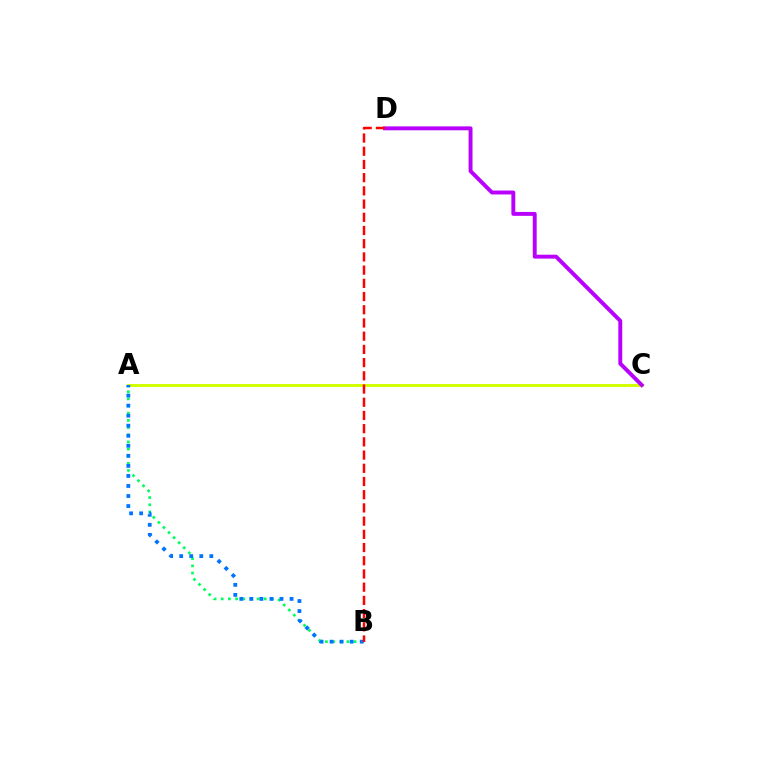{('A', 'B'): [{'color': '#00ff5c', 'line_style': 'dotted', 'thickness': 1.95}, {'color': '#0074ff', 'line_style': 'dotted', 'thickness': 2.73}], ('A', 'C'): [{'color': '#d1ff00', 'line_style': 'solid', 'thickness': 2.12}], ('C', 'D'): [{'color': '#b900ff', 'line_style': 'solid', 'thickness': 2.82}], ('B', 'D'): [{'color': '#ff0000', 'line_style': 'dashed', 'thickness': 1.79}]}